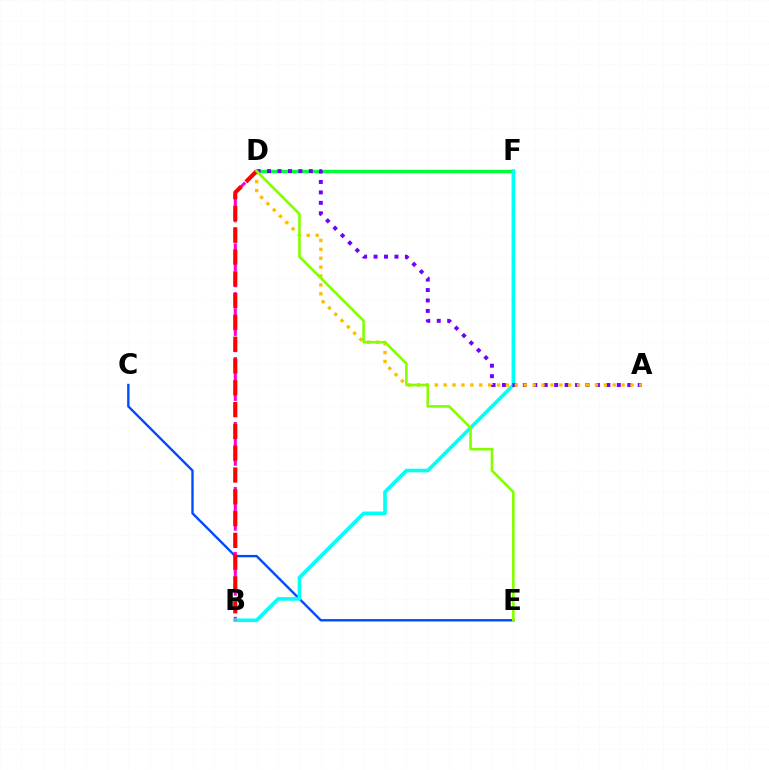{('D', 'F'): [{'color': '#00ff39', 'line_style': 'solid', 'thickness': 2.48}], ('C', 'E'): [{'color': '#004bff', 'line_style': 'solid', 'thickness': 1.72}], ('B', 'D'): [{'color': '#ff00cf', 'line_style': 'dashed', 'thickness': 2.21}, {'color': '#ff0000', 'line_style': 'dashed', 'thickness': 2.96}], ('B', 'F'): [{'color': '#00fff6', 'line_style': 'solid', 'thickness': 2.59}], ('A', 'D'): [{'color': '#7200ff', 'line_style': 'dotted', 'thickness': 2.84}, {'color': '#ffbd00', 'line_style': 'dotted', 'thickness': 2.42}], ('D', 'E'): [{'color': '#84ff00', 'line_style': 'solid', 'thickness': 1.88}]}